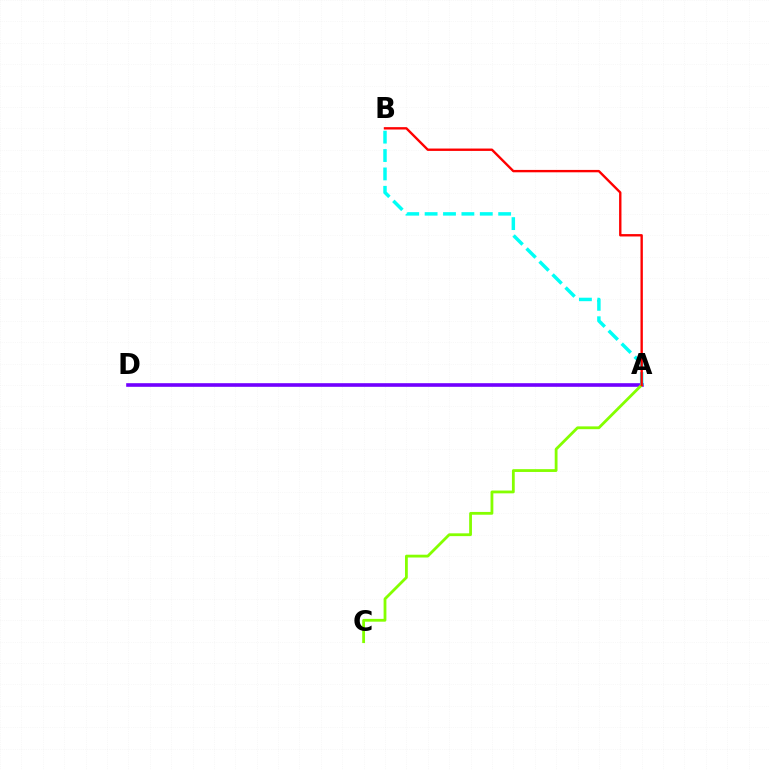{('A', 'D'): [{'color': '#7200ff', 'line_style': 'solid', 'thickness': 2.61}], ('A', 'C'): [{'color': '#84ff00', 'line_style': 'solid', 'thickness': 2.01}], ('A', 'B'): [{'color': '#00fff6', 'line_style': 'dashed', 'thickness': 2.5}, {'color': '#ff0000', 'line_style': 'solid', 'thickness': 1.71}]}